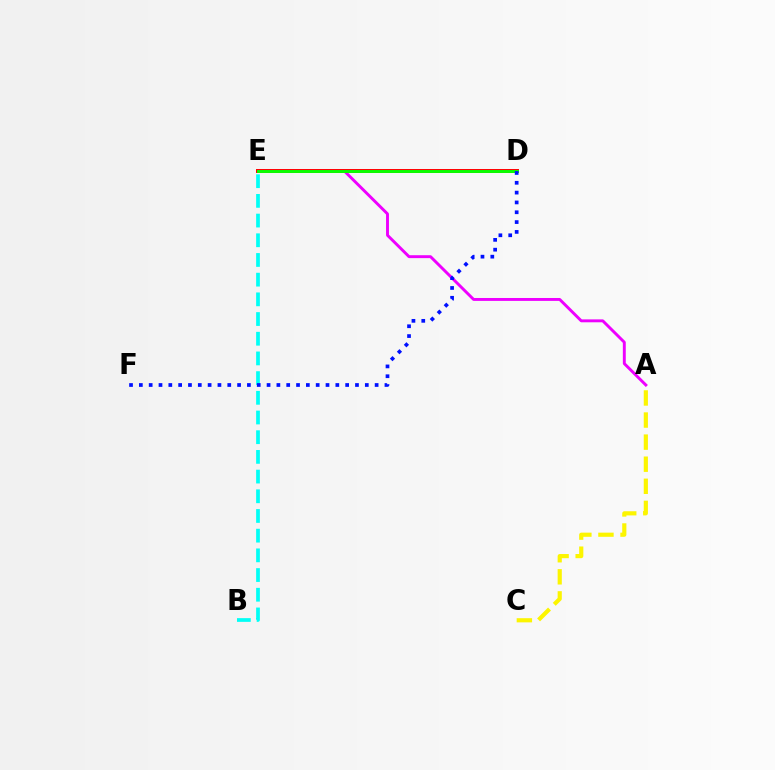{('A', 'C'): [{'color': '#fcf500', 'line_style': 'dashed', 'thickness': 3.0}], ('A', 'E'): [{'color': '#ee00ff', 'line_style': 'solid', 'thickness': 2.1}], ('D', 'E'): [{'color': '#ff0000', 'line_style': 'solid', 'thickness': 2.85}, {'color': '#08ff00', 'line_style': 'solid', 'thickness': 2.11}], ('B', 'E'): [{'color': '#00fff6', 'line_style': 'dashed', 'thickness': 2.68}], ('D', 'F'): [{'color': '#0010ff', 'line_style': 'dotted', 'thickness': 2.67}]}